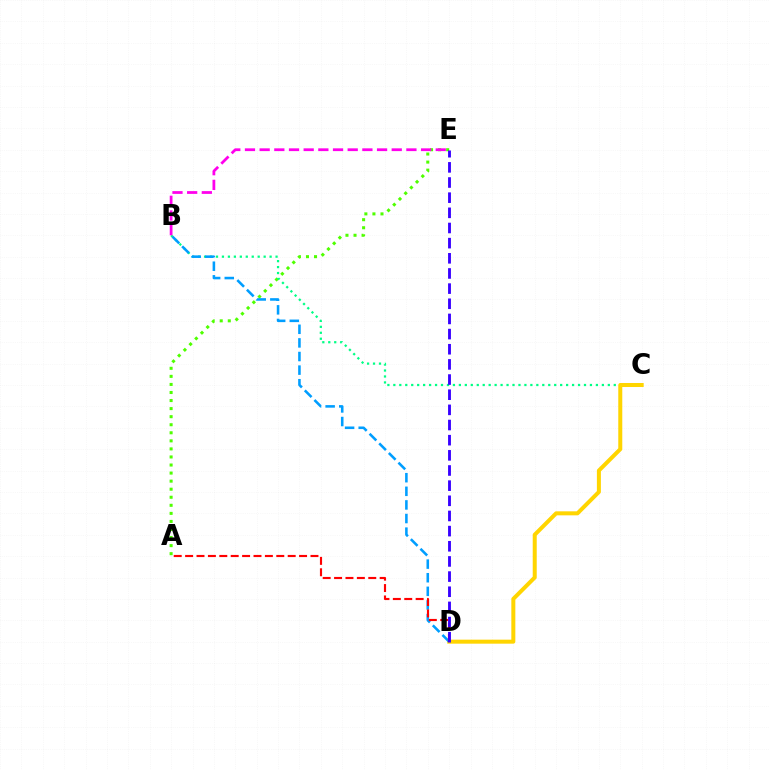{('A', 'E'): [{'color': '#4fff00', 'line_style': 'dotted', 'thickness': 2.19}], ('B', 'C'): [{'color': '#00ff86', 'line_style': 'dotted', 'thickness': 1.62}], ('C', 'D'): [{'color': '#ffd500', 'line_style': 'solid', 'thickness': 2.89}], ('B', 'D'): [{'color': '#009eff', 'line_style': 'dashed', 'thickness': 1.85}], ('A', 'D'): [{'color': '#ff0000', 'line_style': 'dashed', 'thickness': 1.55}], ('B', 'E'): [{'color': '#ff00ed', 'line_style': 'dashed', 'thickness': 1.99}], ('D', 'E'): [{'color': '#3700ff', 'line_style': 'dashed', 'thickness': 2.06}]}